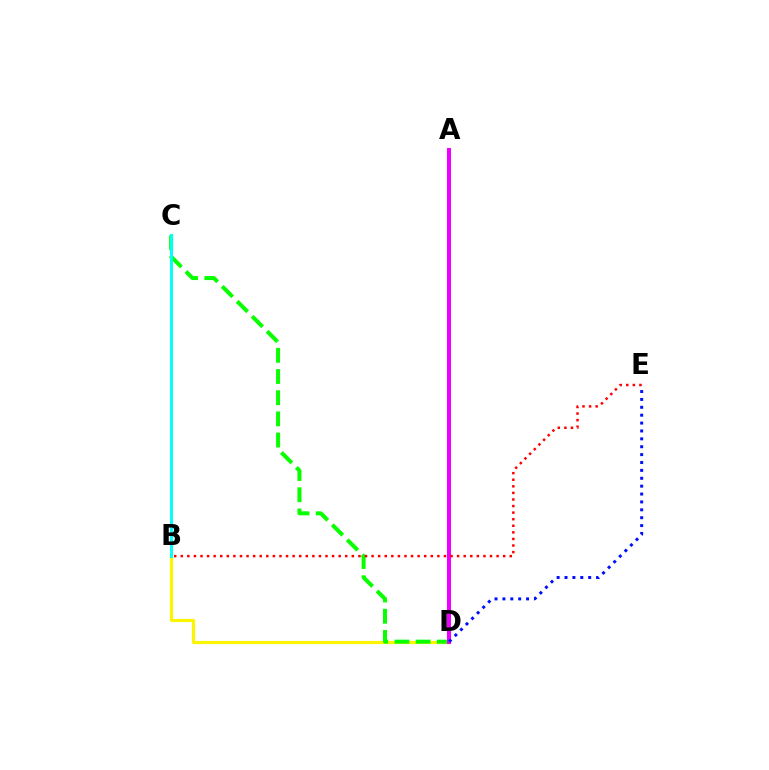{('B', 'D'): [{'color': '#fcf500', 'line_style': 'solid', 'thickness': 2.26}], ('C', 'D'): [{'color': '#08ff00', 'line_style': 'dashed', 'thickness': 2.88}], ('A', 'D'): [{'color': '#ee00ff', 'line_style': 'solid', 'thickness': 2.92}], ('B', 'C'): [{'color': '#00fff6', 'line_style': 'solid', 'thickness': 2.12}], ('B', 'E'): [{'color': '#ff0000', 'line_style': 'dotted', 'thickness': 1.79}], ('D', 'E'): [{'color': '#0010ff', 'line_style': 'dotted', 'thickness': 2.14}]}